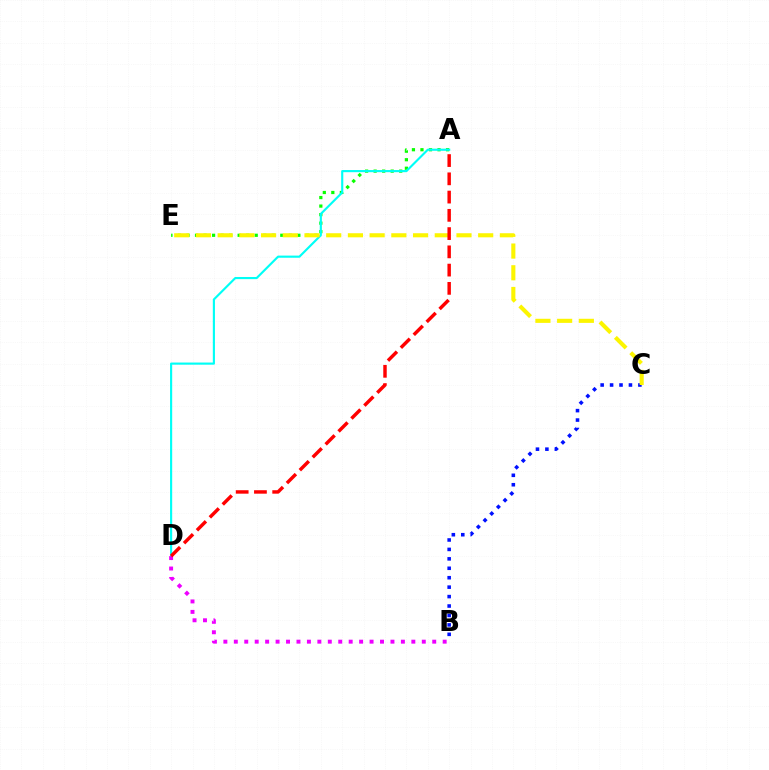{('A', 'E'): [{'color': '#08ff00', 'line_style': 'dotted', 'thickness': 2.32}], ('A', 'D'): [{'color': '#00fff6', 'line_style': 'solid', 'thickness': 1.54}, {'color': '#ff0000', 'line_style': 'dashed', 'thickness': 2.48}], ('B', 'C'): [{'color': '#0010ff', 'line_style': 'dotted', 'thickness': 2.56}], ('C', 'E'): [{'color': '#fcf500', 'line_style': 'dashed', 'thickness': 2.95}], ('B', 'D'): [{'color': '#ee00ff', 'line_style': 'dotted', 'thickness': 2.84}]}